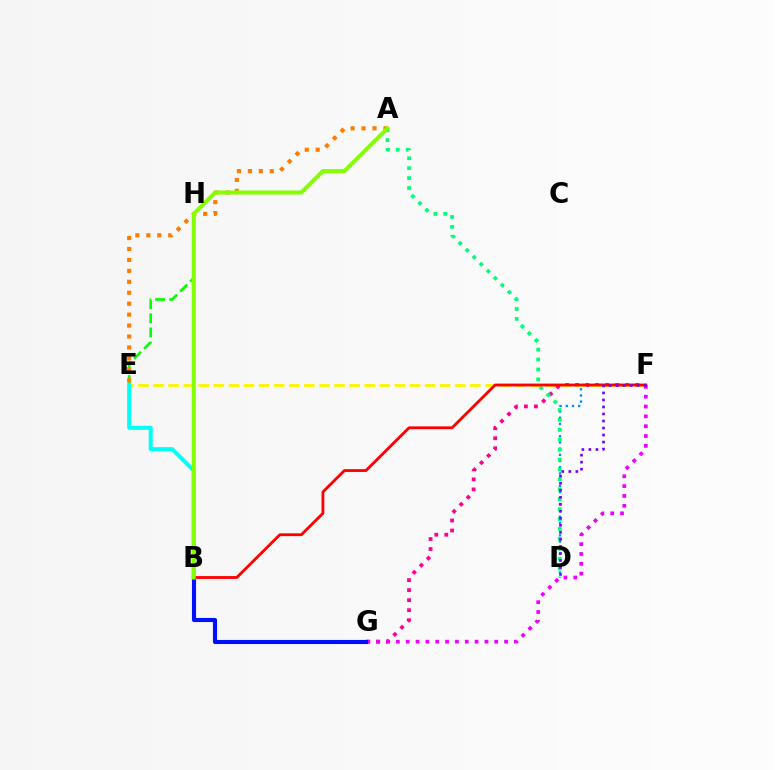{('F', 'G'): [{'color': '#ff0094', 'line_style': 'dotted', 'thickness': 2.72}, {'color': '#ee00ff', 'line_style': 'dotted', 'thickness': 2.67}], ('D', 'F'): [{'color': '#008cff', 'line_style': 'dotted', 'thickness': 1.68}, {'color': '#7200ff', 'line_style': 'dotted', 'thickness': 1.91}], ('E', 'H'): [{'color': '#08ff00', 'line_style': 'dashed', 'thickness': 1.92}], ('A', 'E'): [{'color': '#ff7c00', 'line_style': 'dotted', 'thickness': 2.97}], ('A', 'D'): [{'color': '#00ff74', 'line_style': 'dotted', 'thickness': 2.69}], ('E', 'F'): [{'color': '#fcf500', 'line_style': 'dashed', 'thickness': 2.05}], ('B', 'F'): [{'color': '#ff0000', 'line_style': 'solid', 'thickness': 2.03}], ('B', 'E'): [{'color': '#00fff6', 'line_style': 'solid', 'thickness': 2.89}], ('B', 'G'): [{'color': '#0010ff', 'line_style': 'solid', 'thickness': 2.96}], ('A', 'B'): [{'color': '#84ff00', 'line_style': 'solid', 'thickness': 2.9}]}